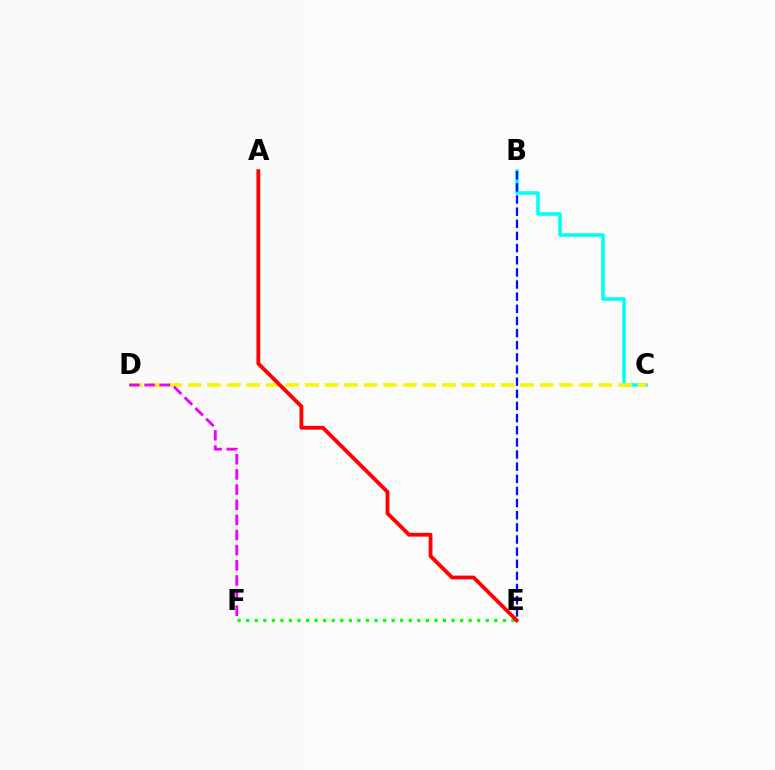{('B', 'C'): [{'color': '#00fff6', 'line_style': 'solid', 'thickness': 2.56}], ('B', 'E'): [{'color': '#0010ff', 'line_style': 'dashed', 'thickness': 1.65}], ('E', 'F'): [{'color': '#08ff00', 'line_style': 'dotted', 'thickness': 2.32}], ('C', 'D'): [{'color': '#fcf500', 'line_style': 'dashed', 'thickness': 2.66}], ('A', 'E'): [{'color': '#ff0000', 'line_style': 'solid', 'thickness': 2.74}], ('D', 'F'): [{'color': '#ee00ff', 'line_style': 'dashed', 'thickness': 2.06}]}